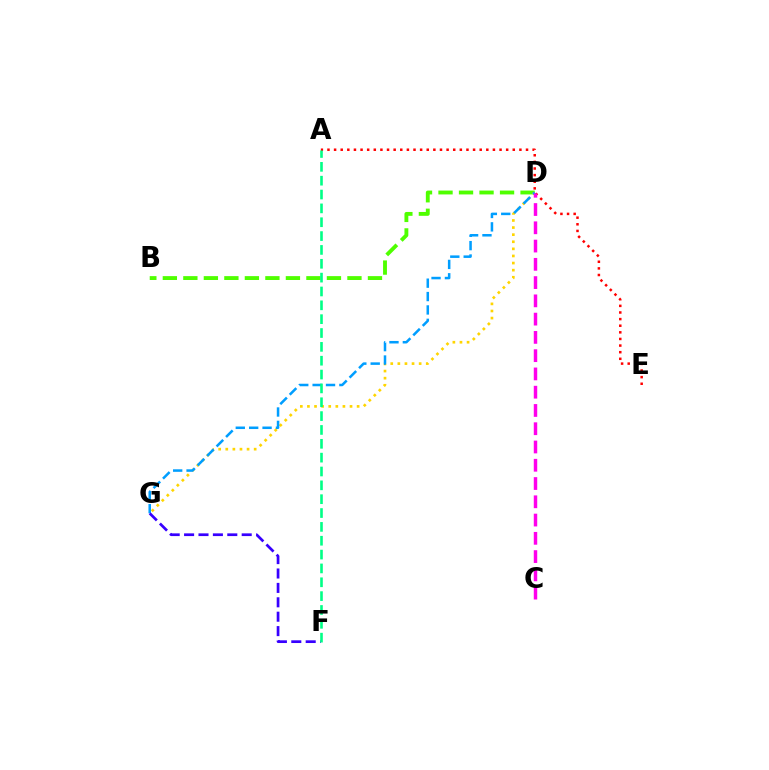{('B', 'D'): [{'color': '#4fff00', 'line_style': 'dashed', 'thickness': 2.79}], ('D', 'G'): [{'color': '#ffd500', 'line_style': 'dotted', 'thickness': 1.93}, {'color': '#009eff', 'line_style': 'dashed', 'thickness': 1.82}], ('A', 'E'): [{'color': '#ff0000', 'line_style': 'dotted', 'thickness': 1.8}], ('C', 'D'): [{'color': '#ff00ed', 'line_style': 'dashed', 'thickness': 2.48}], ('F', 'G'): [{'color': '#3700ff', 'line_style': 'dashed', 'thickness': 1.96}], ('A', 'F'): [{'color': '#00ff86', 'line_style': 'dashed', 'thickness': 1.88}]}